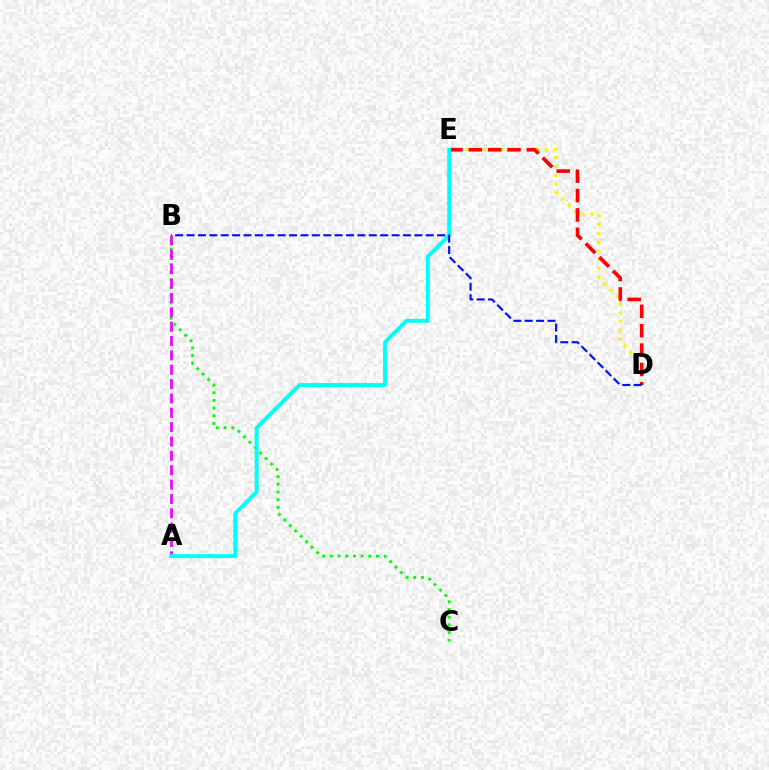{('D', 'E'): [{'color': '#fcf500', 'line_style': 'dotted', 'thickness': 2.4}, {'color': '#ff0000', 'line_style': 'dashed', 'thickness': 2.63}], ('B', 'C'): [{'color': '#08ff00', 'line_style': 'dotted', 'thickness': 2.09}], ('A', 'B'): [{'color': '#ee00ff', 'line_style': 'dashed', 'thickness': 1.95}], ('A', 'E'): [{'color': '#00fff6', 'line_style': 'solid', 'thickness': 2.8}], ('B', 'D'): [{'color': '#0010ff', 'line_style': 'dashed', 'thickness': 1.55}]}